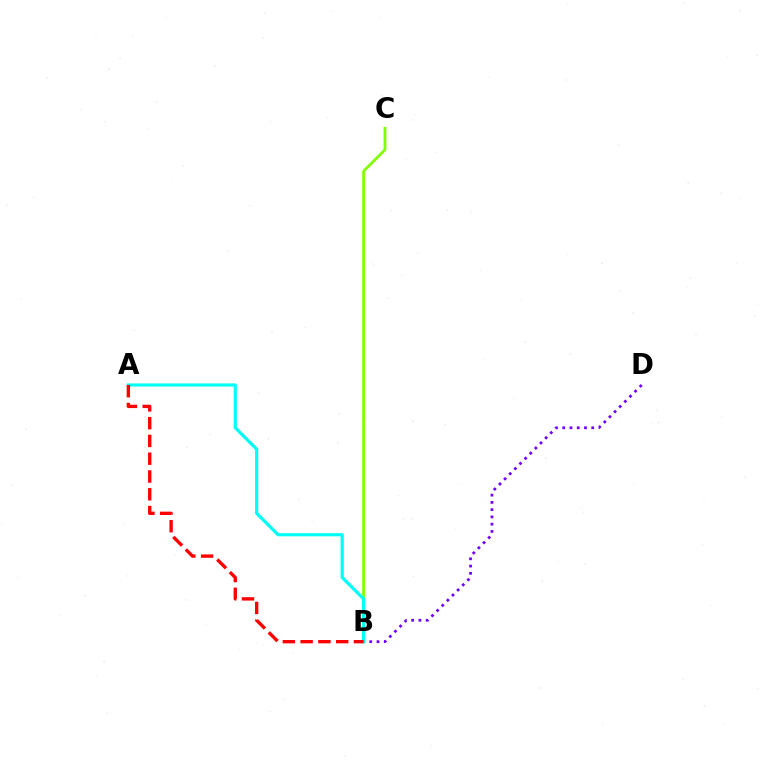{('B', 'D'): [{'color': '#7200ff', 'line_style': 'dotted', 'thickness': 1.97}], ('B', 'C'): [{'color': '#84ff00', 'line_style': 'solid', 'thickness': 2.04}], ('A', 'B'): [{'color': '#00fff6', 'line_style': 'solid', 'thickness': 2.27}, {'color': '#ff0000', 'line_style': 'dashed', 'thickness': 2.42}]}